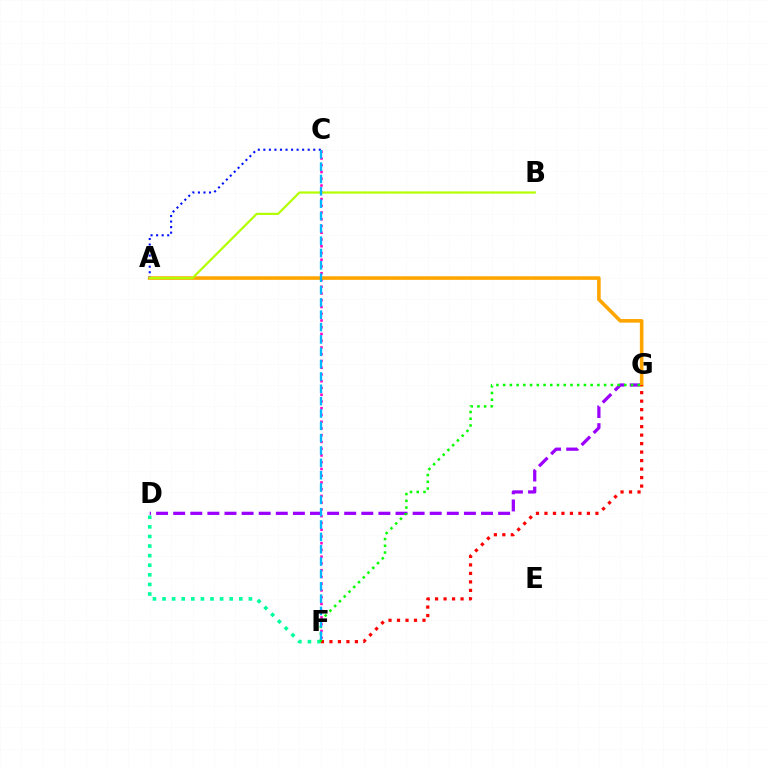{('D', 'G'): [{'color': '#9b00ff', 'line_style': 'dashed', 'thickness': 2.32}], ('C', 'F'): [{'color': '#ff00bd', 'line_style': 'dotted', 'thickness': 1.83}, {'color': '#00b5ff', 'line_style': 'dashed', 'thickness': 1.68}], ('A', 'G'): [{'color': '#ffa500', 'line_style': 'solid', 'thickness': 2.58}], ('D', 'F'): [{'color': '#00ff9d', 'line_style': 'dotted', 'thickness': 2.61}], ('A', 'C'): [{'color': '#0010ff', 'line_style': 'dotted', 'thickness': 1.51}], ('A', 'B'): [{'color': '#b3ff00', 'line_style': 'solid', 'thickness': 1.59}], ('F', 'G'): [{'color': '#ff0000', 'line_style': 'dotted', 'thickness': 2.31}, {'color': '#08ff00', 'line_style': 'dotted', 'thickness': 1.83}]}